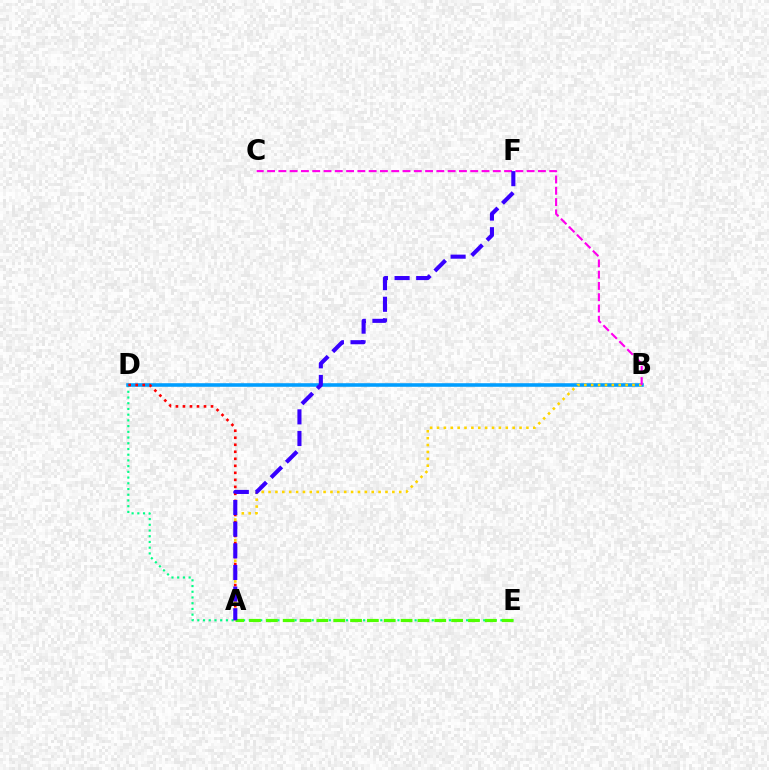{('D', 'E'): [{'color': '#00ff86', 'line_style': 'dotted', 'thickness': 1.55}], ('B', 'D'): [{'color': '#009eff', 'line_style': 'solid', 'thickness': 2.57}], ('A', 'D'): [{'color': '#ff0000', 'line_style': 'dotted', 'thickness': 1.91}], ('A', 'B'): [{'color': '#ffd500', 'line_style': 'dotted', 'thickness': 1.87}], ('B', 'C'): [{'color': '#ff00ed', 'line_style': 'dashed', 'thickness': 1.53}], ('A', 'E'): [{'color': '#4fff00', 'line_style': 'dashed', 'thickness': 2.29}], ('A', 'F'): [{'color': '#3700ff', 'line_style': 'dashed', 'thickness': 2.94}]}